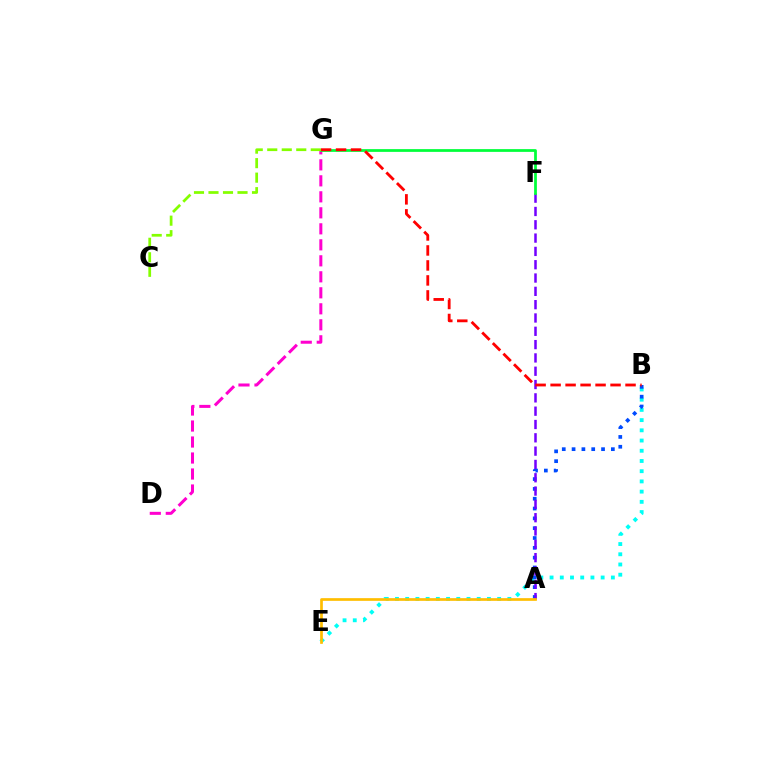{('B', 'E'): [{'color': '#00fff6', 'line_style': 'dotted', 'thickness': 2.78}], ('A', 'B'): [{'color': '#004bff', 'line_style': 'dotted', 'thickness': 2.67}], ('D', 'G'): [{'color': '#ff00cf', 'line_style': 'dashed', 'thickness': 2.17}], ('A', 'F'): [{'color': '#7200ff', 'line_style': 'dashed', 'thickness': 1.81}], ('F', 'G'): [{'color': '#00ff39', 'line_style': 'solid', 'thickness': 1.98}], ('B', 'G'): [{'color': '#ff0000', 'line_style': 'dashed', 'thickness': 2.04}], ('C', 'G'): [{'color': '#84ff00', 'line_style': 'dashed', 'thickness': 1.97}], ('A', 'E'): [{'color': '#ffbd00', 'line_style': 'solid', 'thickness': 1.94}]}